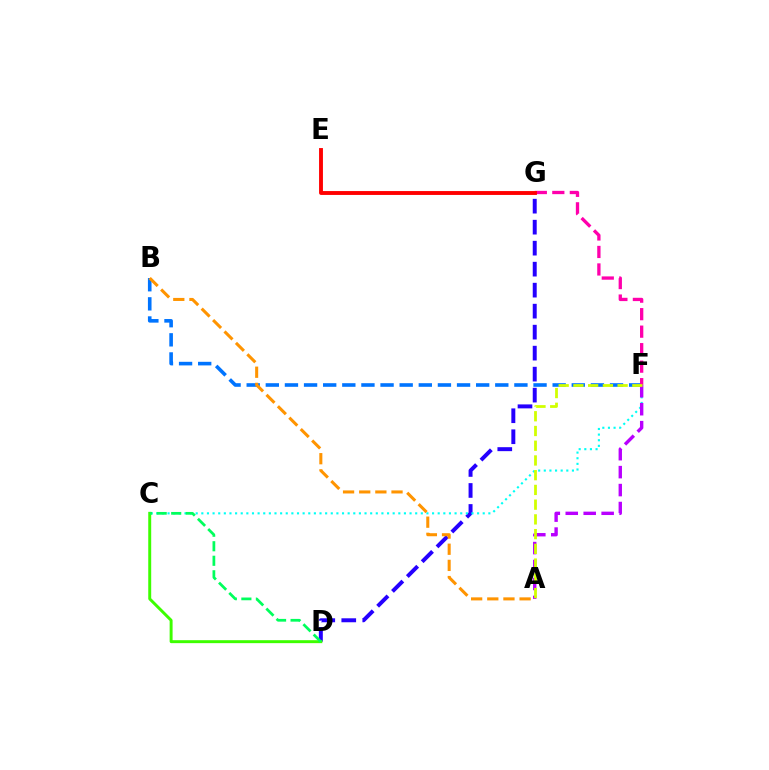{('B', 'F'): [{'color': '#0074ff', 'line_style': 'dashed', 'thickness': 2.6}], ('D', 'G'): [{'color': '#2500ff', 'line_style': 'dashed', 'thickness': 2.85}], ('C', 'D'): [{'color': '#3dff00', 'line_style': 'solid', 'thickness': 2.13}, {'color': '#00ff5c', 'line_style': 'dashed', 'thickness': 1.97}], ('F', 'G'): [{'color': '#ff00ac', 'line_style': 'dashed', 'thickness': 2.38}], ('E', 'G'): [{'color': '#ff0000', 'line_style': 'solid', 'thickness': 2.79}], ('C', 'F'): [{'color': '#00fff6', 'line_style': 'dotted', 'thickness': 1.53}], ('A', 'F'): [{'color': '#b900ff', 'line_style': 'dashed', 'thickness': 2.44}, {'color': '#d1ff00', 'line_style': 'dashed', 'thickness': 2.0}], ('A', 'B'): [{'color': '#ff9400', 'line_style': 'dashed', 'thickness': 2.19}]}